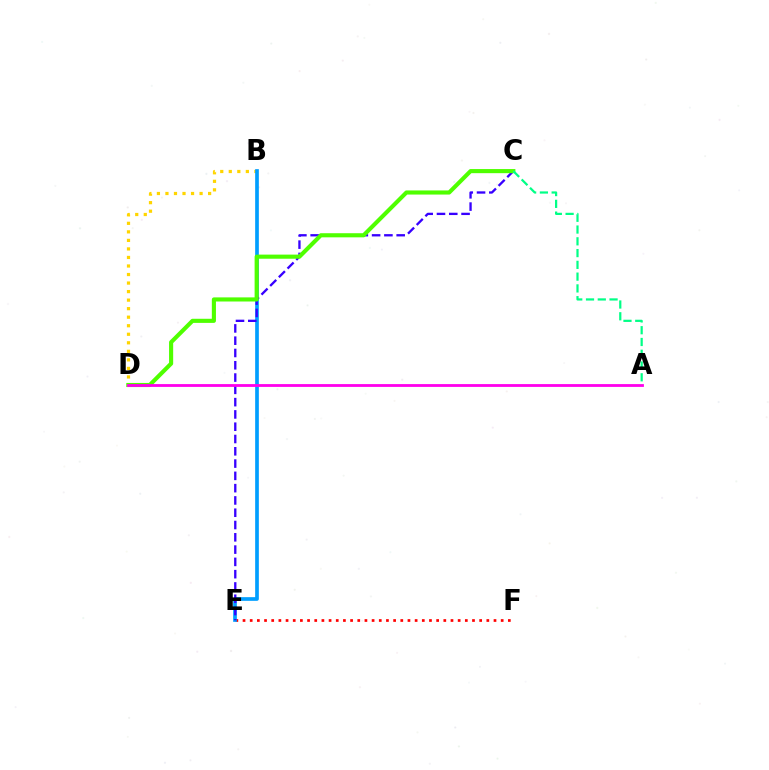{('E', 'F'): [{'color': '#ff0000', 'line_style': 'dotted', 'thickness': 1.95}], ('B', 'D'): [{'color': '#ffd500', 'line_style': 'dotted', 'thickness': 2.32}], ('B', 'E'): [{'color': '#009eff', 'line_style': 'solid', 'thickness': 2.65}], ('C', 'E'): [{'color': '#3700ff', 'line_style': 'dashed', 'thickness': 1.67}], ('C', 'D'): [{'color': '#4fff00', 'line_style': 'solid', 'thickness': 2.96}], ('A', 'D'): [{'color': '#ff00ed', 'line_style': 'solid', 'thickness': 2.03}], ('A', 'C'): [{'color': '#00ff86', 'line_style': 'dashed', 'thickness': 1.6}]}